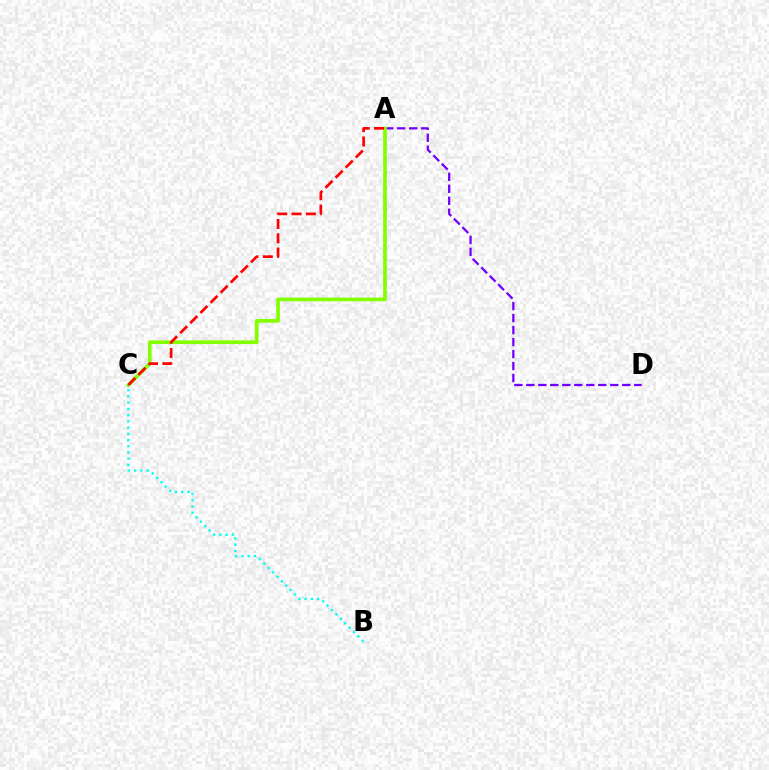{('A', 'D'): [{'color': '#7200ff', 'line_style': 'dashed', 'thickness': 1.63}], ('A', 'C'): [{'color': '#84ff00', 'line_style': 'solid', 'thickness': 2.66}, {'color': '#ff0000', 'line_style': 'dashed', 'thickness': 1.94}], ('B', 'C'): [{'color': '#00fff6', 'line_style': 'dotted', 'thickness': 1.69}]}